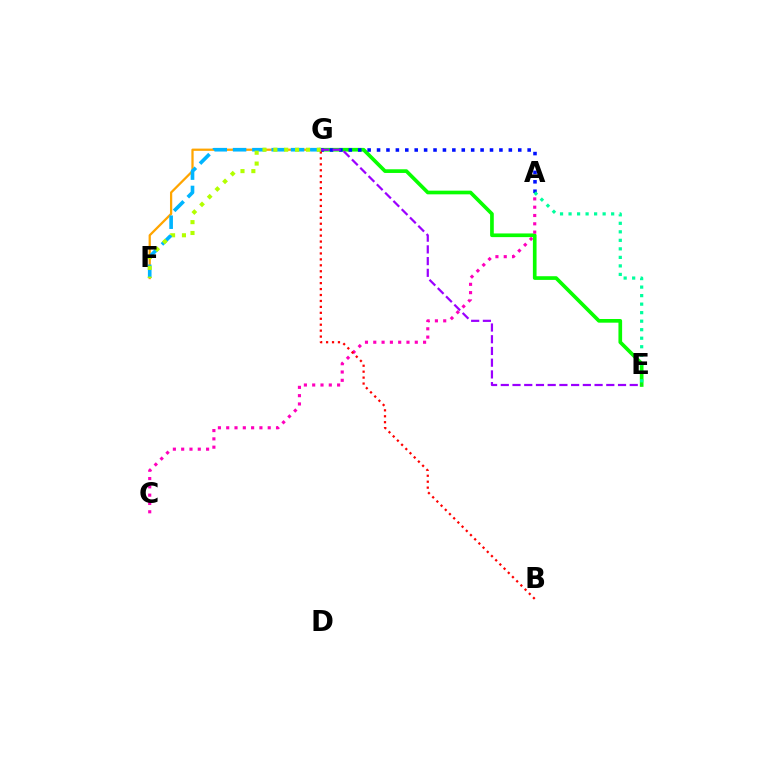{('E', 'G'): [{'color': '#08ff00', 'line_style': 'solid', 'thickness': 2.65}, {'color': '#9b00ff', 'line_style': 'dashed', 'thickness': 1.59}], ('A', 'C'): [{'color': '#ff00bd', 'line_style': 'dotted', 'thickness': 2.26}], ('F', 'G'): [{'color': '#ffa500', 'line_style': 'solid', 'thickness': 1.62}, {'color': '#00b5ff', 'line_style': 'dashed', 'thickness': 2.62}, {'color': '#b3ff00', 'line_style': 'dotted', 'thickness': 2.95}], ('A', 'G'): [{'color': '#0010ff', 'line_style': 'dotted', 'thickness': 2.56}], ('A', 'E'): [{'color': '#00ff9d', 'line_style': 'dotted', 'thickness': 2.31}], ('B', 'G'): [{'color': '#ff0000', 'line_style': 'dotted', 'thickness': 1.61}]}